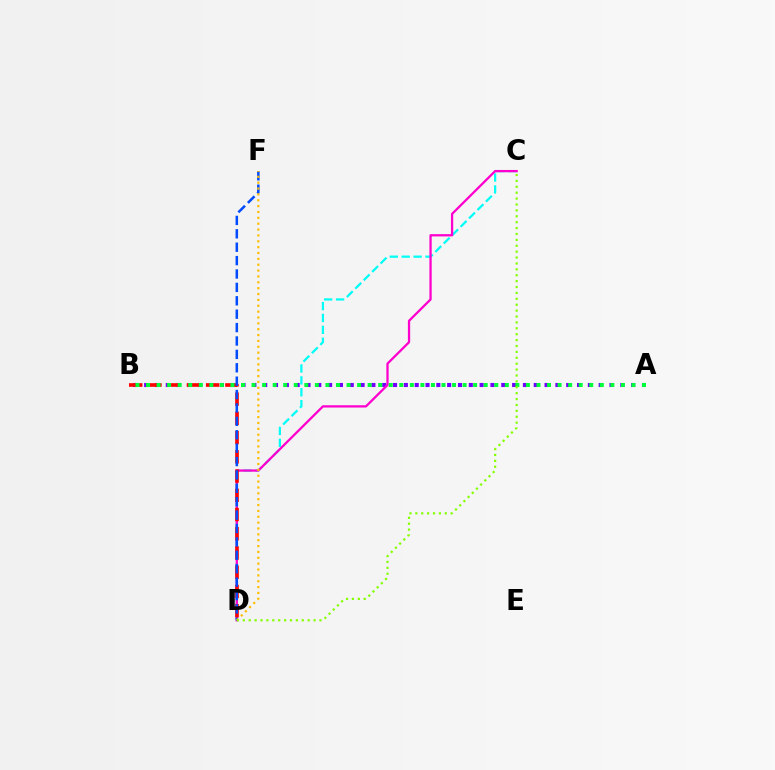{('C', 'D'): [{'color': '#00fff6', 'line_style': 'dashed', 'thickness': 1.62}, {'color': '#ff00cf', 'line_style': 'solid', 'thickness': 1.64}, {'color': '#84ff00', 'line_style': 'dotted', 'thickness': 1.6}], ('A', 'B'): [{'color': '#7200ff', 'line_style': 'dotted', 'thickness': 2.94}, {'color': '#00ff39', 'line_style': 'dotted', 'thickness': 2.87}], ('B', 'D'): [{'color': '#ff0000', 'line_style': 'dashed', 'thickness': 2.61}], ('D', 'F'): [{'color': '#004bff', 'line_style': 'dashed', 'thickness': 1.82}, {'color': '#ffbd00', 'line_style': 'dotted', 'thickness': 1.59}]}